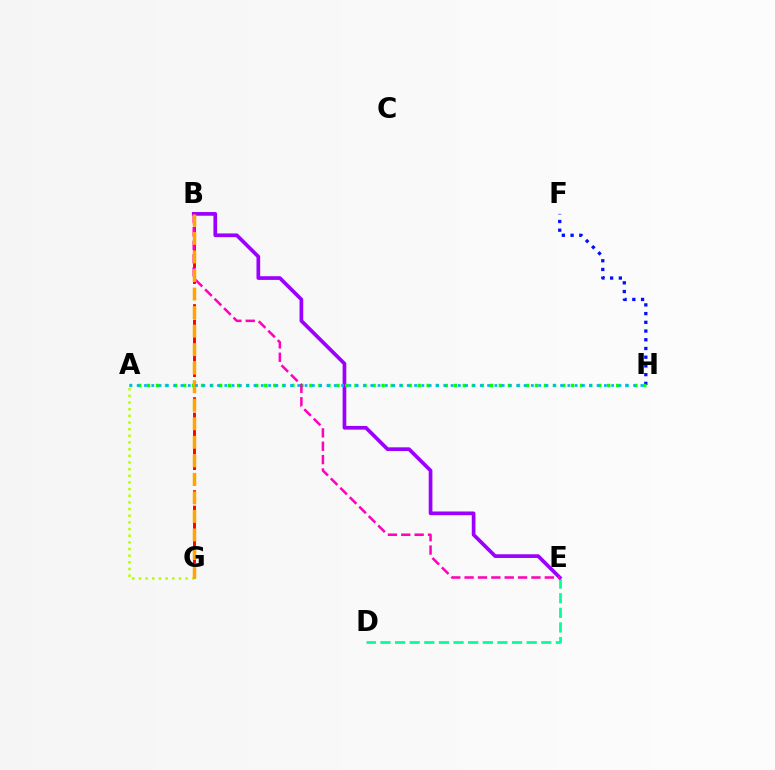{('F', 'H'): [{'color': '#0010ff', 'line_style': 'dotted', 'thickness': 2.37}], ('B', 'G'): [{'color': '#ff0000', 'line_style': 'dashed', 'thickness': 2.11}, {'color': '#ffa500', 'line_style': 'dashed', 'thickness': 2.52}], ('D', 'E'): [{'color': '#00ff9d', 'line_style': 'dashed', 'thickness': 1.99}], ('B', 'E'): [{'color': '#9b00ff', 'line_style': 'solid', 'thickness': 2.66}, {'color': '#ff00bd', 'line_style': 'dashed', 'thickness': 1.82}], ('A', 'H'): [{'color': '#08ff00', 'line_style': 'dotted', 'thickness': 2.45}, {'color': '#00b5ff', 'line_style': 'dotted', 'thickness': 1.98}], ('A', 'G'): [{'color': '#b3ff00', 'line_style': 'dotted', 'thickness': 1.81}]}